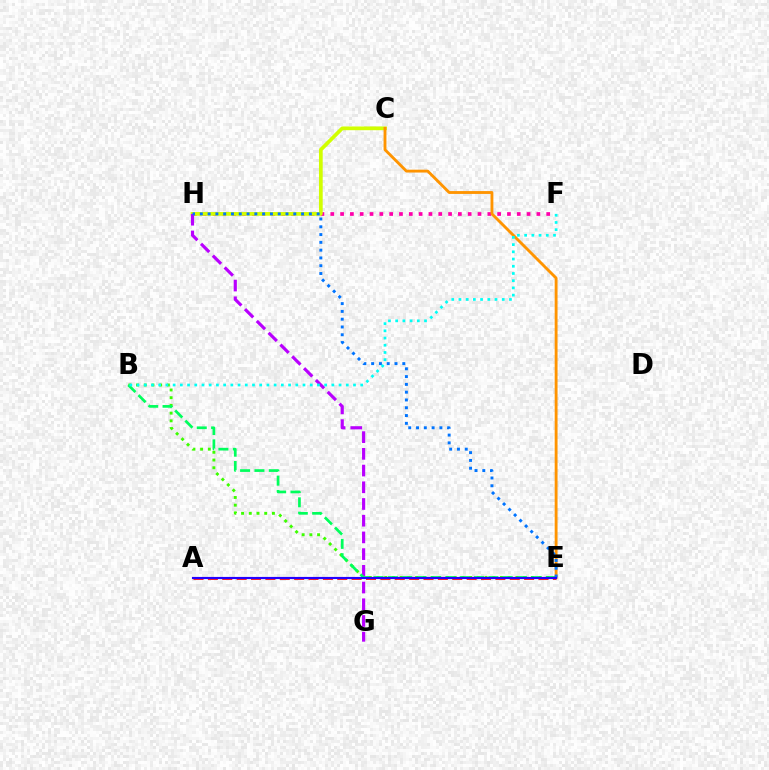{('F', 'H'): [{'color': '#ff00ac', 'line_style': 'dotted', 'thickness': 2.67}], ('A', 'E'): [{'color': '#ff0000', 'line_style': 'dashed', 'thickness': 1.95}, {'color': '#2500ff', 'line_style': 'solid', 'thickness': 1.55}], ('C', 'H'): [{'color': '#d1ff00', 'line_style': 'solid', 'thickness': 2.68}], ('B', 'E'): [{'color': '#3dff00', 'line_style': 'dotted', 'thickness': 2.1}, {'color': '#00ff5c', 'line_style': 'dashed', 'thickness': 1.95}], ('G', 'H'): [{'color': '#b900ff', 'line_style': 'dashed', 'thickness': 2.27}], ('C', 'E'): [{'color': '#ff9400', 'line_style': 'solid', 'thickness': 2.06}], ('E', 'H'): [{'color': '#0074ff', 'line_style': 'dotted', 'thickness': 2.12}], ('B', 'F'): [{'color': '#00fff6', 'line_style': 'dotted', 'thickness': 1.96}]}